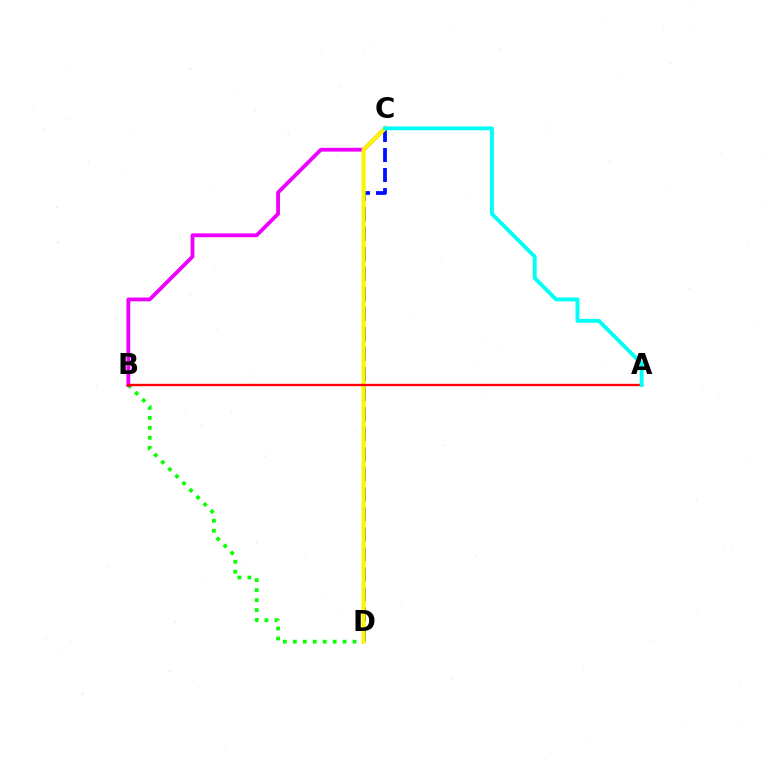{('B', 'D'): [{'color': '#08ff00', 'line_style': 'dotted', 'thickness': 2.71}], ('C', 'D'): [{'color': '#0010ff', 'line_style': 'dashed', 'thickness': 2.72}, {'color': '#fcf500', 'line_style': 'solid', 'thickness': 2.94}], ('B', 'C'): [{'color': '#ee00ff', 'line_style': 'solid', 'thickness': 2.75}], ('A', 'B'): [{'color': '#ff0000', 'line_style': 'solid', 'thickness': 1.71}], ('A', 'C'): [{'color': '#00fff6', 'line_style': 'solid', 'thickness': 2.8}]}